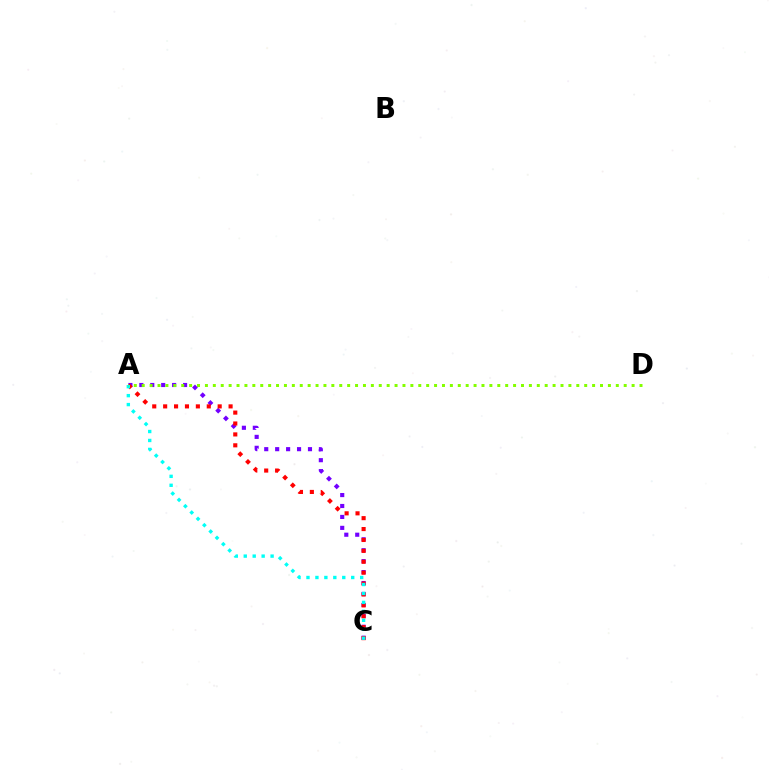{('A', 'C'): [{'color': '#7200ff', 'line_style': 'dotted', 'thickness': 2.97}, {'color': '#ff0000', 'line_style': 'dotted', 'thickness': 2.96}, {'color': '#00fff6', 'line_style': 'dotted', 'thickness': 2.43}], ('A', 'D'): [{'color': '#84ff00', 'line_style': 'dotted', 'thickness': 2.15}]}